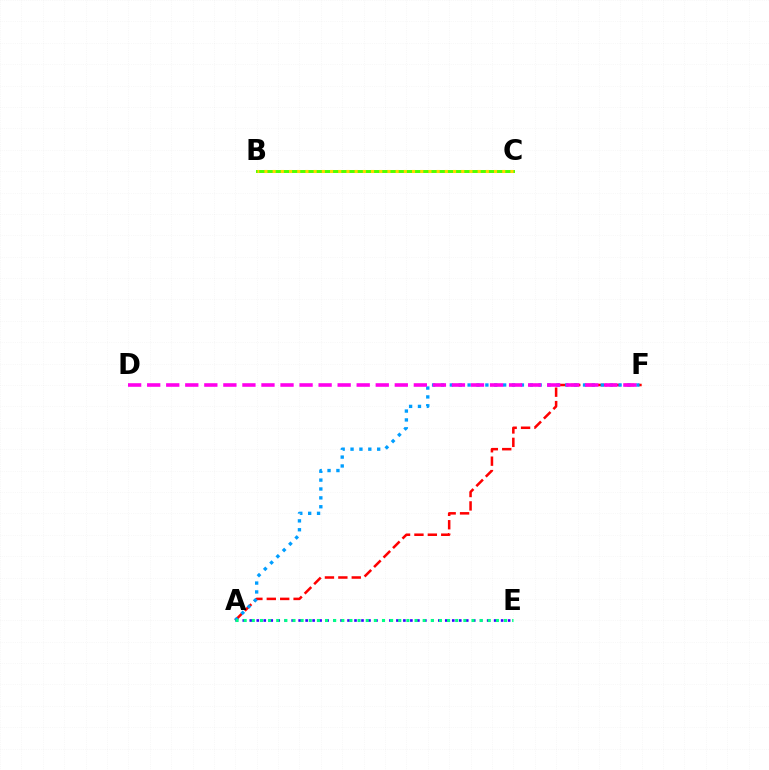{('B', 'C'): [{'color': '#4fff00', 'line_style': 'solid', 'thickness': 2.13}, {'color': '#ffd500', 'line_style': 'dotted', 'thickness': 2.23}], ('A', 'F'): [{'color': '#ff0000', 'line_style': 'dashed', 'thickness': 1.82}, {'color': '#009eff', 'line_style': 'dotted', 'thickness': 2.41}], ('A', 'E'): [{'color': '#3700ff', 'line_style': 'dotted', 'thickness': 1.9}, {'color': '#00ff86', 'line_style': 'dotted', 'thickness': 2.21}], ('D', 'F'): [{'color': '#ff00ed', 'line_style': 'dashed', 'thickness': 2.59}]}